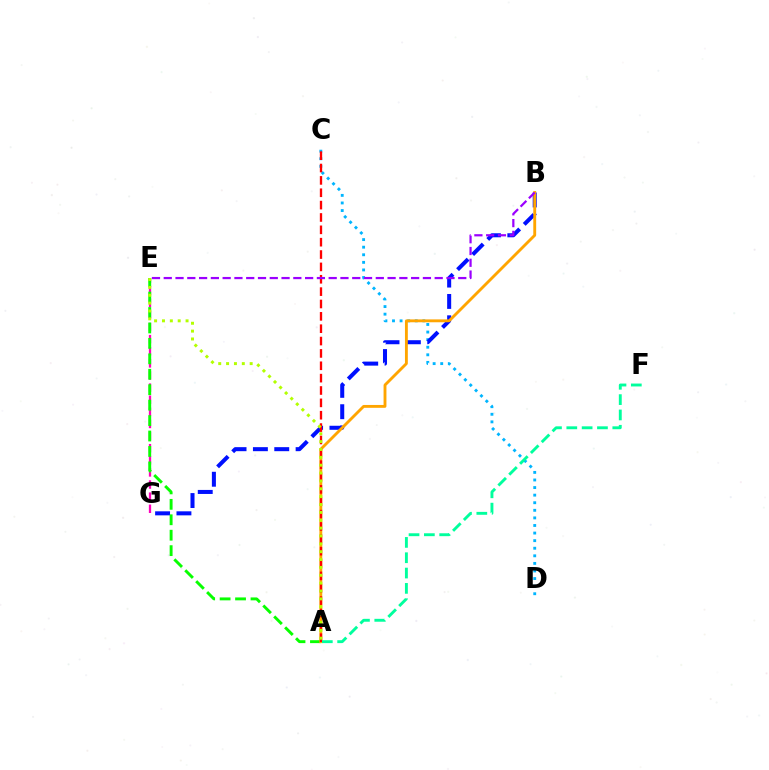{('C', 'D'): [{'color': '#00b5ff', 'line_style': 'dotted', 'thickness': 2.06}], ('B', 'G'): [{'color': '#0010ff', 'line_style': 'dashed', 'thickness': 2.9}], ('E', 'G'): [{'color': '#ff00bd', 'line_style': 'dashed', 'thickness': 1.65}], ('A', 'E'): [{'color': '#08ff00', 'line_style': 'dashed', 'thickness': 2.1}, {'color': '#b3ff00', 'line_style': 'dotted', 'thickness': 2.14}], ('A', 'B'): [{'color': '#ffa500', 'line_style': 'solid', 'thickness': 2.06}], ('A', 'C'): [{'color': '#ff0000', 'line_style': 'dashed', 'thickness': 1.68}], ('A', 'F'): [{'color': '#00ff9d', 'line_style': 'dashed', 'thickness': 2.08}], ('B', 'E'): [{'color': '#9b00ff', 'line_style': 'dashed', 'thickness': 1.6}]}